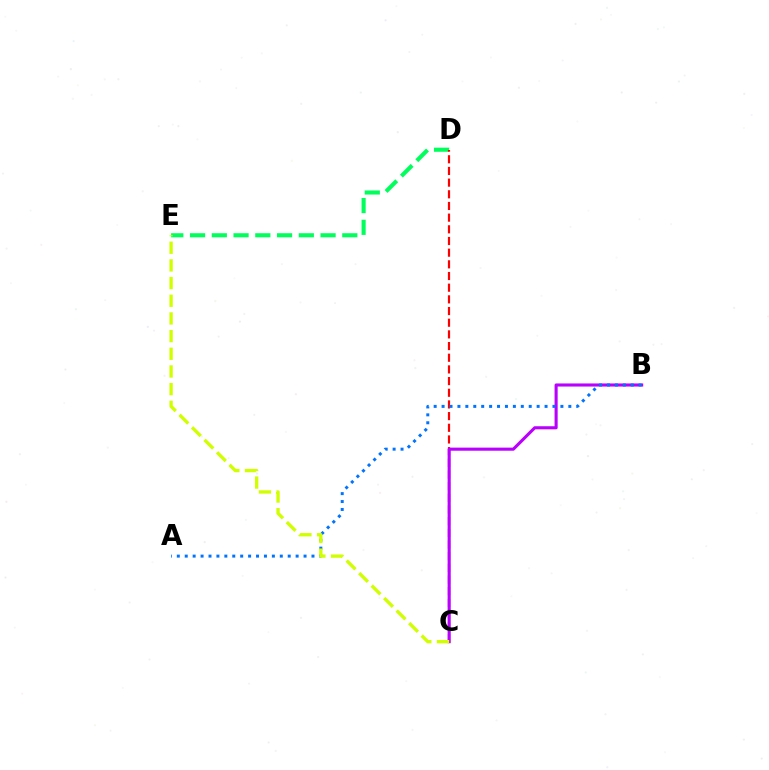{('D', 'E'): [{'color': '#00ff5c', 'line_style': 'dashed', 'thickness': 2.95}], ('C', 'D'): [{'color': '#ff0000', 'line_style': 'dashed', 'thickness': 1.59}], ('B', 'C'): [{'color': '#b900ff', 'line_style': 'solid', 'thickness': 2.23}], ('A', 'B'): [{'color': '#0074ff', 'line_style': 'dotted', 'thickness': 2.15}], ('C', 'E'): [{'color': '#d1ff00', 'line_style': 'dashed', 'thickness': 2.4}]}